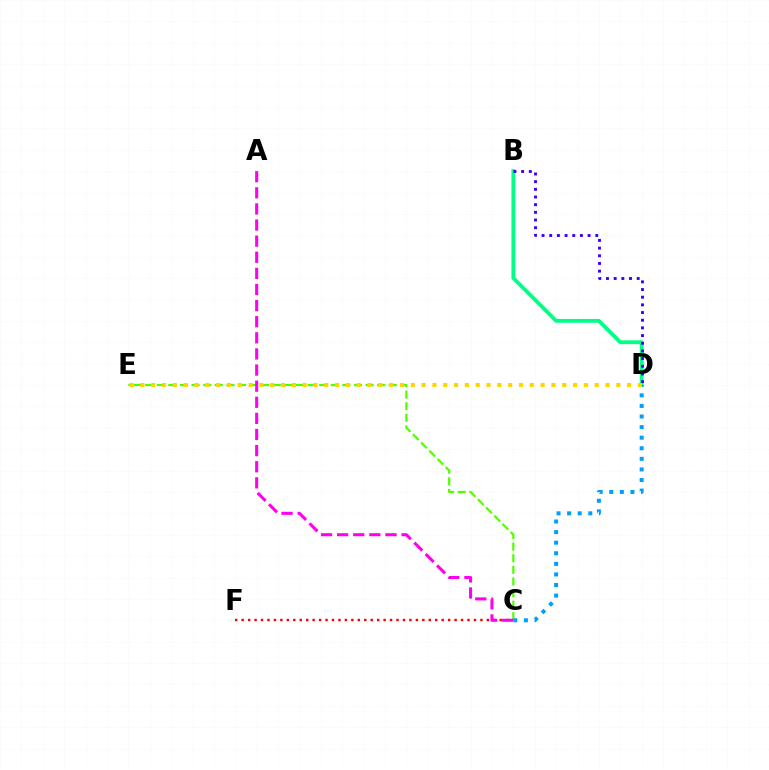{('C', 'F'): [{'color': '#ff0000', 'line_style': 'dotted', 'thickness': 1.75}], ('B', 'D'): [{'color': '#00ff86', 'line_style': 'solid', 'thickness': 2.74}, {'color': '#3700ff', 'line_style': 'dotted', 'thickness': 2.09}], ('C', 'E'): [{'color': '#4fff00', 'line_style': 'dashed', 'thickness': 1.58}], ('A', 'C'): [{'color': '#ff00ed', 'line_style': 'dashed', 'thickness': 2.19}], ('C', 'D'): [{'color': '#009eff', 'line_style': 'dotted', 'thickness': 2.88}], ('D', 'E'): [{'color': '#ffd500', 'line_style': 'dotted', 'thickness': 2.94}]}